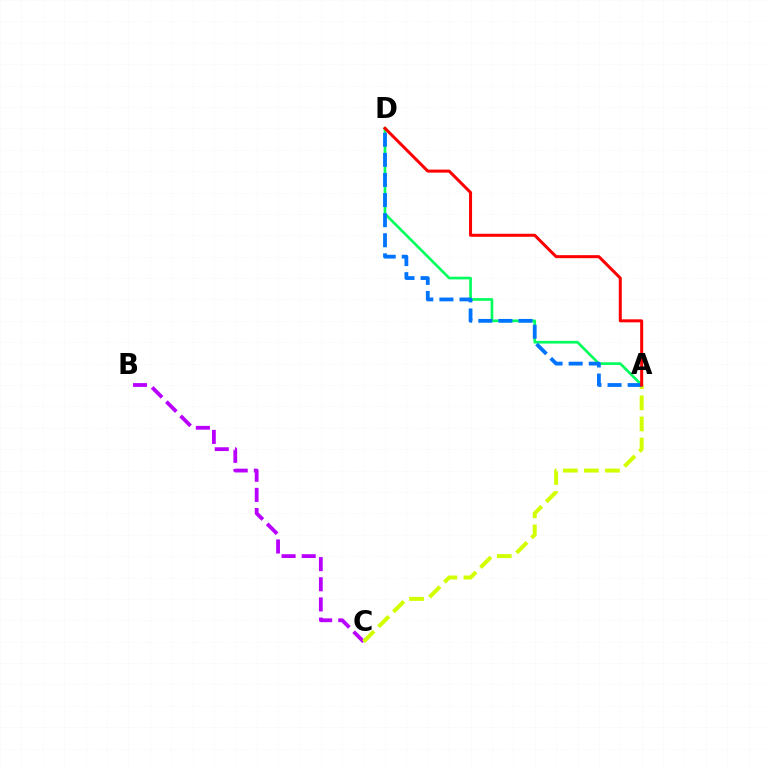{('B', 'C'): [{'color': '#b900ff', 'line_style': 'dashed', 'thickness': 2.74}], ('A', 'D'): [{'color': '#00ff5c', 'line_style': 'solid', 'thickness': 1.92}, {'color': '#0074ff', 'line_style': 'dashed', 'thickness': 2.73}, {'color': '#ff0000', 'line_style': 'solid', 'thickness': 2.17}], ('A', 'C'): [{'color': '#d1ff00', 'line_style': 'dashed', 'thickness': 2.87}]}